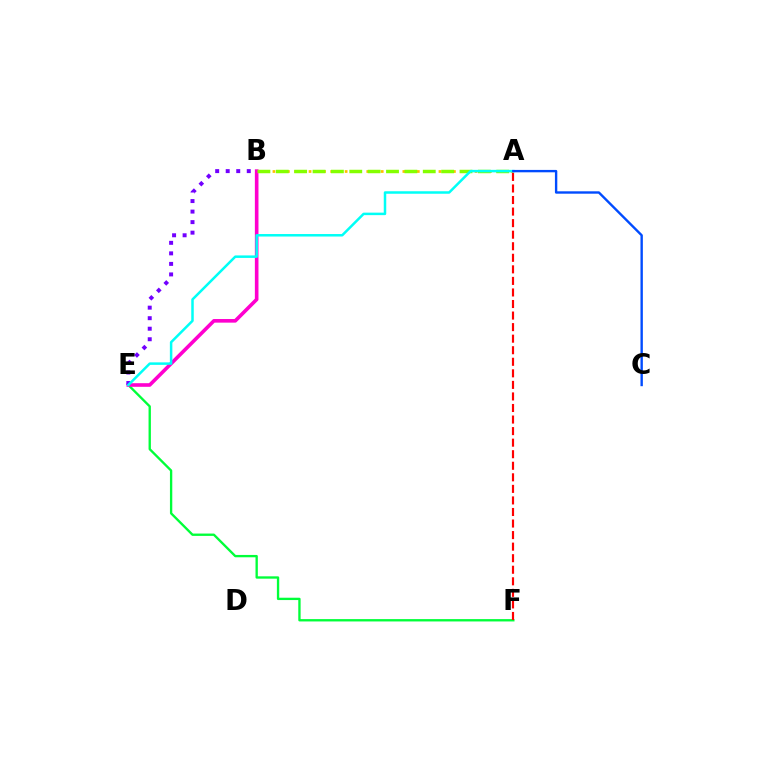{('A', 'B'): [{'color': '#ffbd00', 'line_style': 'dotted', 'thickness': 1.96}, {'color': '#84ff00', 'line_style': 'dashed', 'thickness': 2.5}], ('E', 'F'): [{'color': '#00ff39', 'line_style': 'solid', 'thickness': 1.69}], ('B', 'E'): [{'color': '#ff00cf', 'line_style': 'solid', 'thickness': 2.6}, {'color': '#7200ff', 'line_style': 'dotted', 'thickness': 2.86}], ('A', 'F'): [{'color': '#ff0000', 'line_style': 'dashed', 'thickness': 1.57}], ('A', 'E'): [{'color': '#00fff6', 'line_style': 'solid', 'thickness': 1.8}], ('A', 'C'): [{'color': '#004bff', 'line_style': 'solid', 'thickness': 1.72}]}